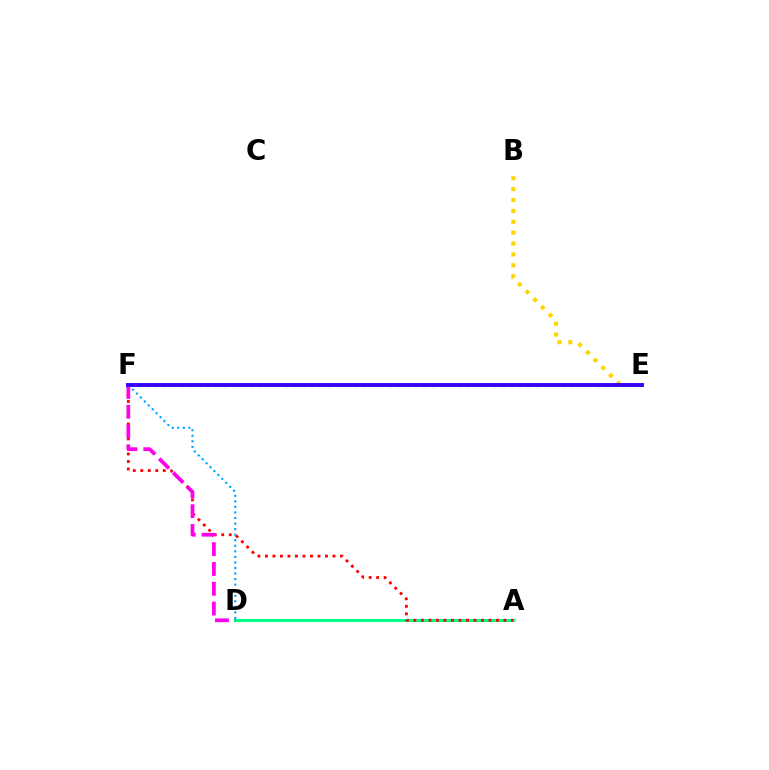{('A', 'D'): [{'color': '#00ff86', 'line_style': 'solid', 'thickness': 2.19}], ('D', 'F'): [{'color': '#009eff', 'line_style': 'dotted', 'thickness': 1.51}, {'color': '#ff00ed', 'line_style': 'dashed', 'thickness': 2.69}], ('E', 'F'): [{'color': '#4fff00', 'line_style': 'dotted', 'thickness': 2.36}, {'color': '#3700ff', 'line_style': 'solid', 'thickness': 2.8}], ('B', 'E'): [{'color': '#ffd500', 'line_style': 'dotted', 'thickness': 2.96}], ('A', 'F'): [{'color': '#ff0000', 'line_style': 'dotted', 'thickness': 2.04}]}